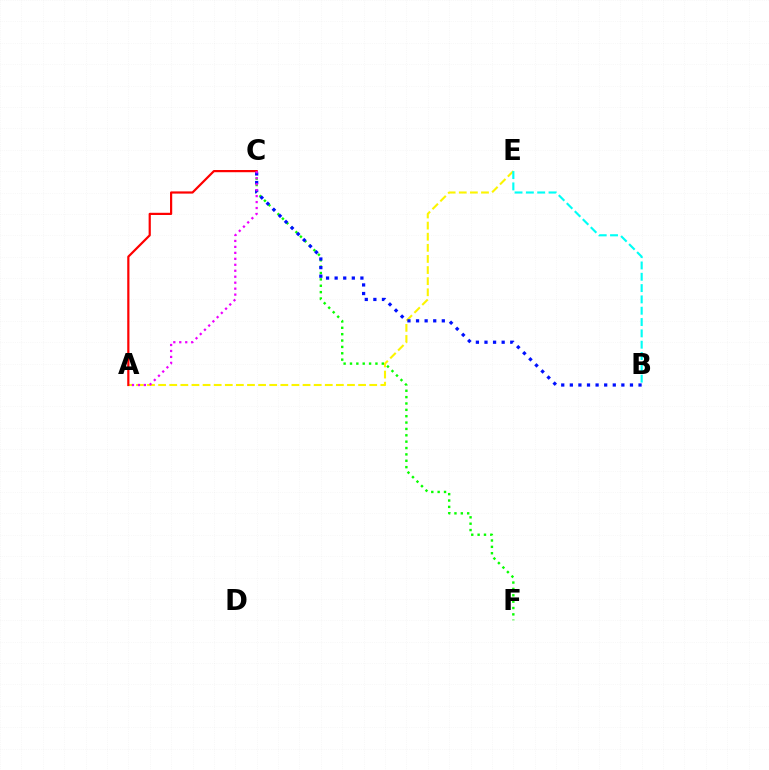{('A', 'E'): [{'color': '#fcf500', 'line_style': 'dashed', 'thickness': 1.51}], ('C', 'F'): [{'color': '#08ff00', 'line_style': 'dotted', 'thickness': 1.73}], ('A', 'C'): [{'color': '#ff0000', 'line_style': 'solid', 'thickness': 1.59}, {'color': '#ee00ff', 'line_style': 'dotted', 'thickness': 1.62}], ('B', 'C'): [{'color': '#0010ff', 'line_style': 'dotted', 'thickness': 2.33}], ('B', 'E'): [{'color': '#00fff6', 'line_style': 'dashed', 'thickness': 1.54}]}